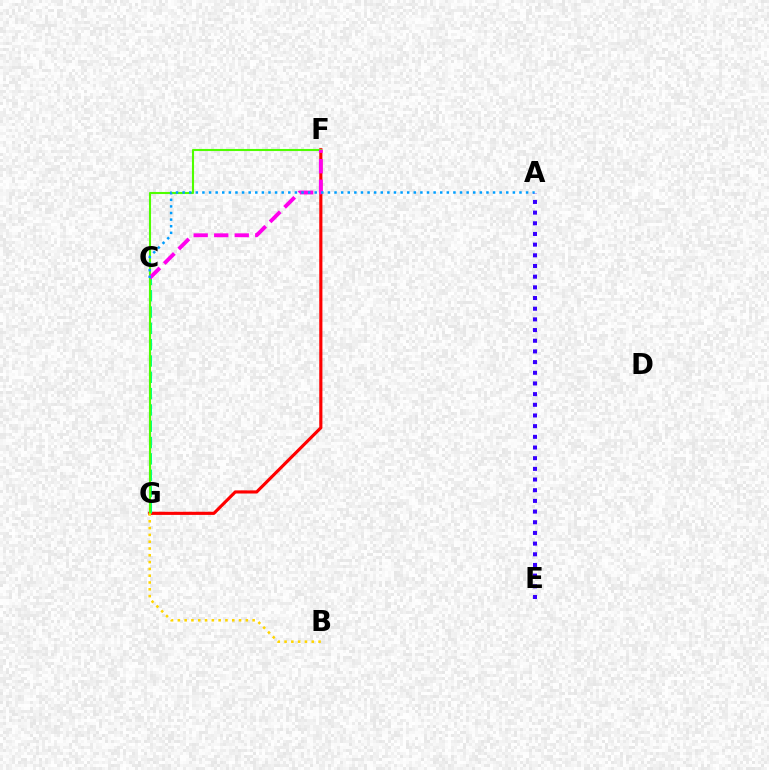{('F', 'G'): [{'color': '#ff0000', 'line_style': 'solid', 'thickness': 2.26}, {'color': '#4fff00', 'line_style': 'solid', 'thickness': 1.5}], ('C', 'G'): [{'color': '#00ff86', 'line_style': 'dashed', 'thickness': 2.22}], ('C', 'F'): [{'color': '#ff00ed', 'line_style': 'dashed', 'thickness': 2.79}], ('B', 'G'): [{'color': '#ffd500', 'line_style': 'dotted', 'thickness': 1.85}], ('A', 'C'): [{'color': '#009eff', 'line_style': 'dotted', 'thickness': 1.79}], ('A', 'E'): [{'color': '#3700ff', 'line_style': 'dotted', 'thickness': 2.9}]}